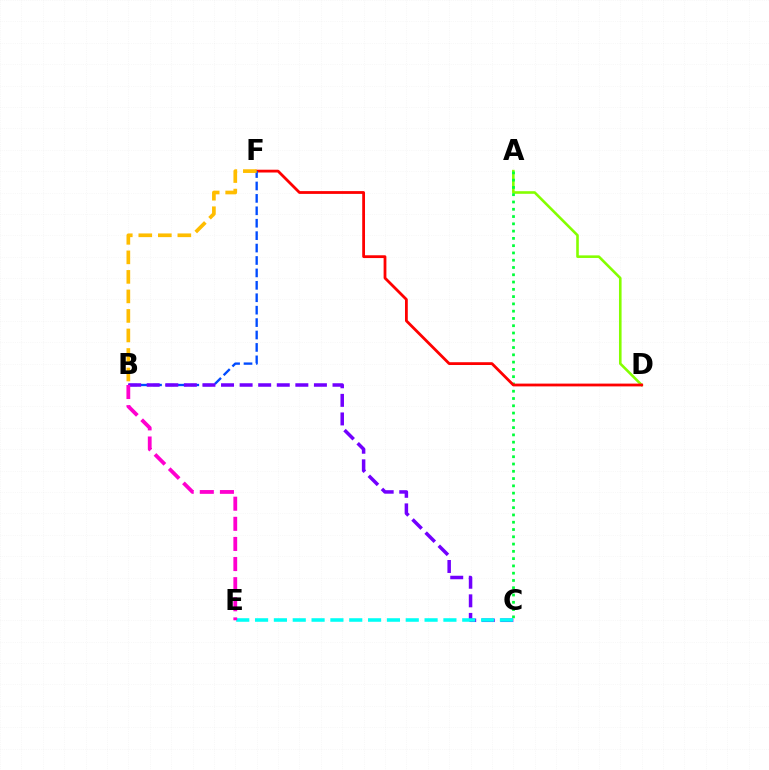{('A', 'D'): [{'color': '#84ff00', 'line_style': 'solid', 'thickness': 1.87}], ('A', 'C'): [{'color': '#00ff39', 'line_style': 'dotted', 'thickness': 1.98}], ('D', 'F'): [{'color': '#ff0000', 'line_style': 'solid', 'thickness': 2.01}], ('B', 'F'): [{'color': '#004bff', 'line_style': 'dashed', 'thickness': 1.69}, {'color': '#ffbd00', 'line_style': 'dashed', 'thickness': 2.65}], ('B', 'C'): [{'color': '#7200ff', 'line_style': 'dashed', 'thickness': 2.52}], ('C', 'E'): [{'color': '#00fff6', 'line_style': 'dashed', 'thickness': 2.56}], ('B', 'E'): [{'color': '#ff00cf', 'line_style': 'dashed', 'thickness': 2.73}]}